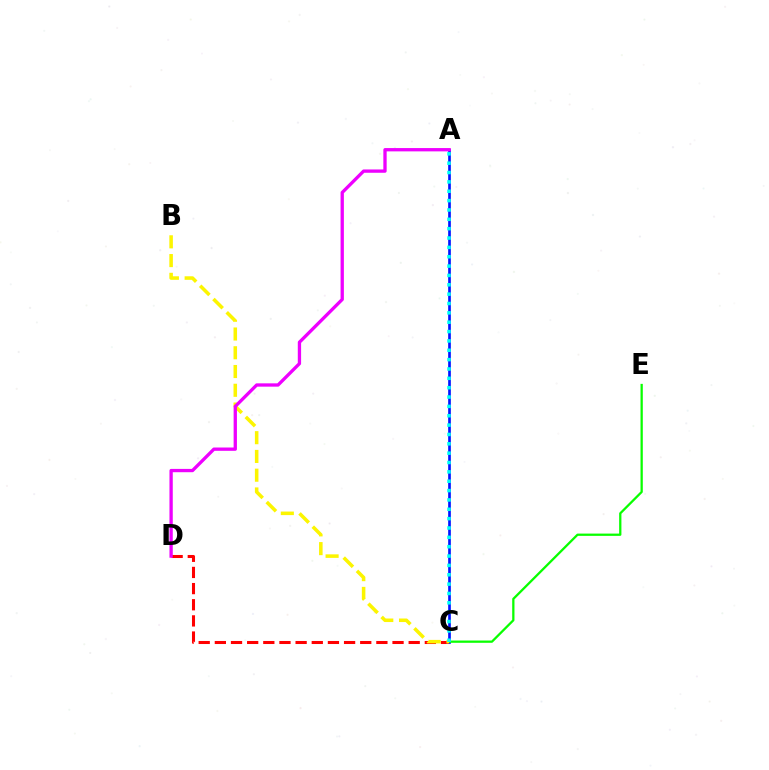{('C', 'D'): [{'color': '#ff0000', 'line_style': 'dashed', 'thickness': 2.19}], ('A', 'C'): [{'color': '#0010ff', 'line_style': 'solid', 'thickness': 1.91}, {'color': '#00fff6', 'line_style': 'dotted', 'thickness': 2.54}], ('C', 'E'): [{'color': '#08ff00', 'line_style': 'solid', 'thickness': 1.63}], ('B', 'C'): [{'color': '#fcf500', 'line_style': 'dashed', 'thickness': 2.55}], ('A', 'D'): [{'color': '#ee00ff', 'line_style': 'solid', 'thickness': 2.38}]}